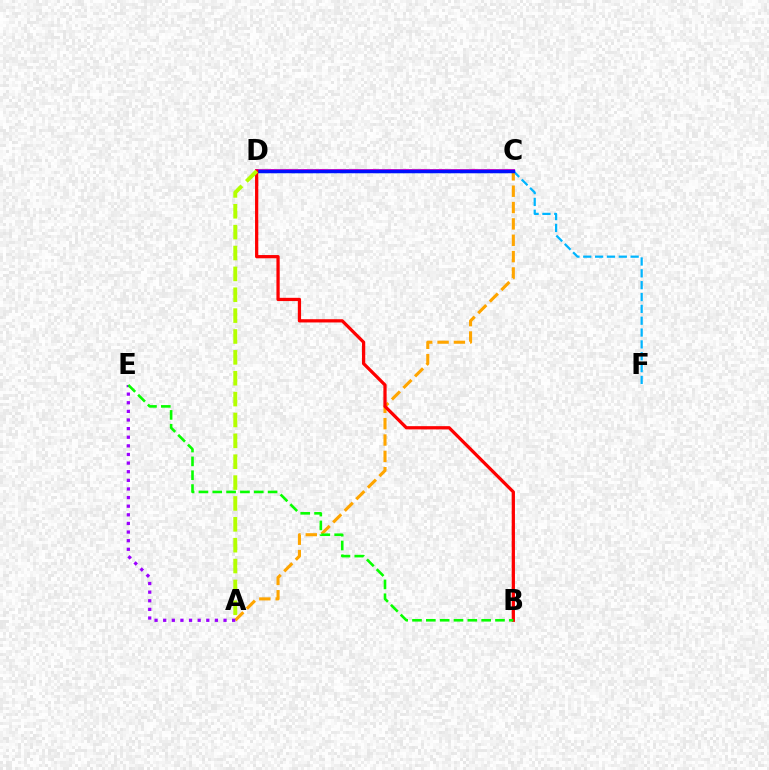{('C', 'F'): [{'color': '#00b5ff', 'line_style': 'dashed', 'thickness': 1.61}], ('C', 'D'): [{'color': '#ff00bd', 'line_style': 'solid', 'thickness': 2.82}, {'color': '#00ff9d', 'line_style': 'dashed', 'thickness': 2.29}, {'color': '#0010ff', 'line_style': 'solid', 'thickness': 2.51}], ('A', 'C'): [{'color': '#ffa500', 'line_style': 'dashed', 'thickness': 2.22}], ('A', 'E'): [{'color': '#9b00ff', 'line_style': 'dotted', 'thickness': 2.34}], ('B', 'D'): [{'color': '#ff0000', 'line_style': 'solid', 'thickness': 2.34}], ('A', 'D'): [{'color': '#b3ff00', 'line_style': 'dashed', 'thickness': 2.84}], ('B', 'E'): [{'color': '#08ff00', 'line_style': 'dashed', 'thickness': 1.88}]}